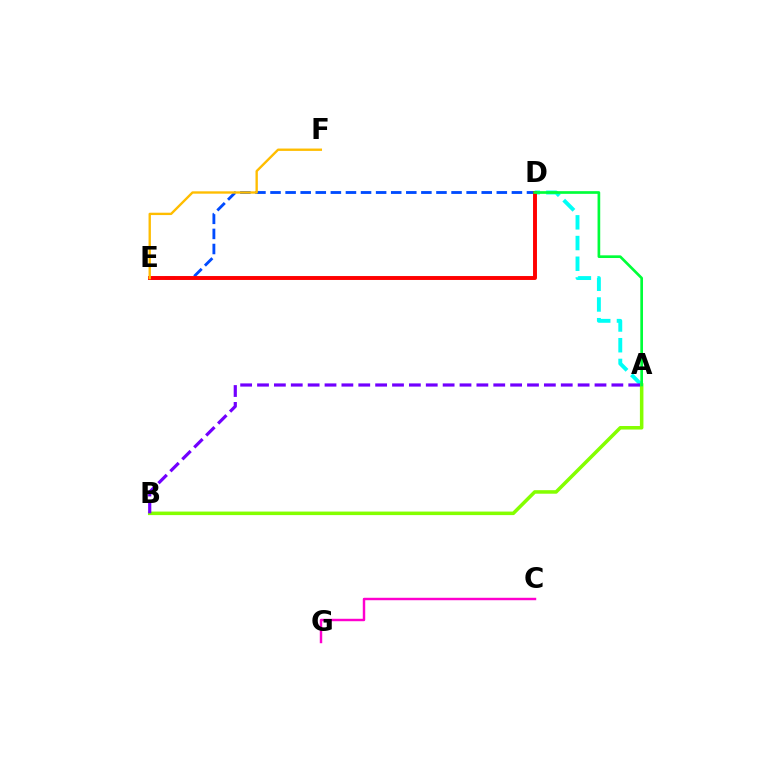{('D', 'E'): [{'color': '#004bff', 'line_style': 'dashed', 'thickness': 2.05}, {'color': '#ff0000', 'line_style': 'solid', 'thickness': 2.82}], ('A', 'D'): [{'color': '#00fff6', 'line_style': 'dashed', 'thickness': 2.81}, {'color': '#00ff39', 'line_style': 'solid', 'thickness': 1.93}], ('A', 'B'): [{'color': '#84ff00', 'line_style': 'solid', 'thickness': 2.54}, {'color': '#7200ff', 'line_style': 'dashed', 'thickness': 2.29}], ('E', 'F'): [{'color': '#ffbd00', 'line_style': 'solid', 'thickness': 1.7}], ('C', 'G'): [{'color': '#ff00cf', 'line_style': 'solid', 'thickness': 1.76}]}